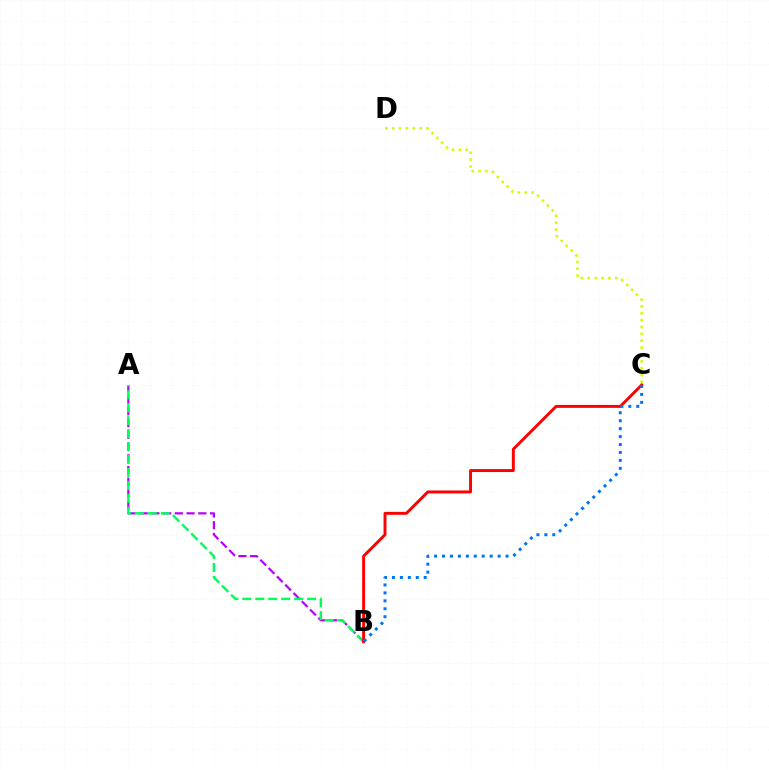{('C', 'D'): [{'color': '#d1ff00', 'line_style': 'dotted', 'thickness': 1.87}], ('A', 'B'): [{'color': '#b900ff', 'line_style': 'dashed', 'thickness': 1.59}, {'color': '#00ff5c', 'line_style': 'dashed', 'thickness': 1.76}], ('B', 'C'): [{'color': '#ff0000', 'line_style': 'solid', 'thickness': 2.11}, {'color': '#0074ff', 'line_style': 'dotted', 'thickness': 2.16}]}